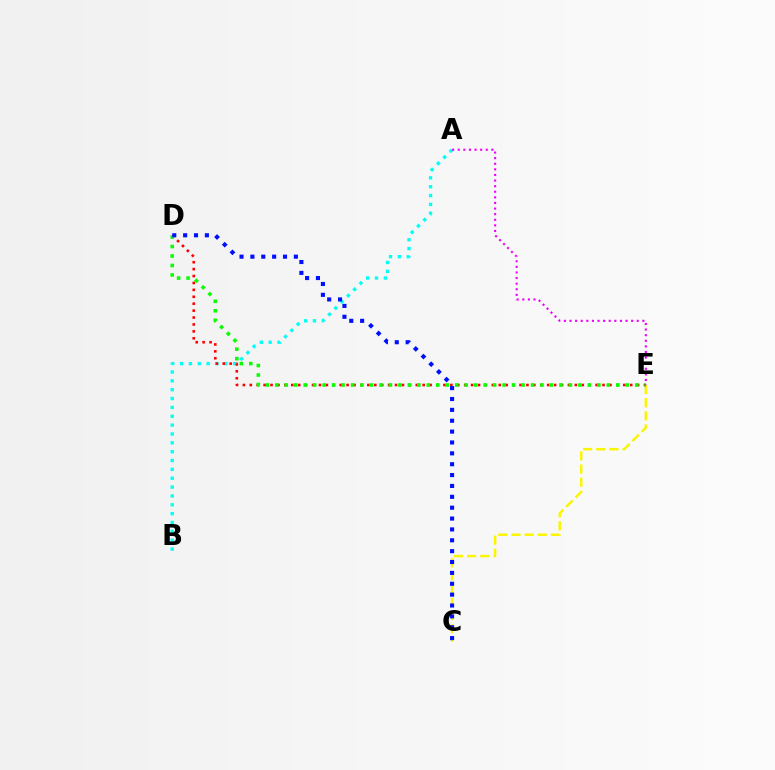{('C', 'E'): [{'color': '#fcf500', 'line_style': 'dashed', 'thickness': 1.79}], ('A', 'B'): [{'color': '#00fff6', 'line_style': 'dotted', 'thickness': 2.41}], ('D', 'E'): [{'color': '#ff0000', 'line_style': 'dotted', 'thickness': 1.88}, {'color': '#08ff00', 'line_style': 'dotted', 'thickness': 2.57}], ('A', 'E'): [{'color': '#ee00ff', 'line_style': 'dotted', 'thickness': 1.52}], ('C', 'D'): [{'color': '#0010ff', 'line_style': 'dotted', 'thickness': 2.95}]}